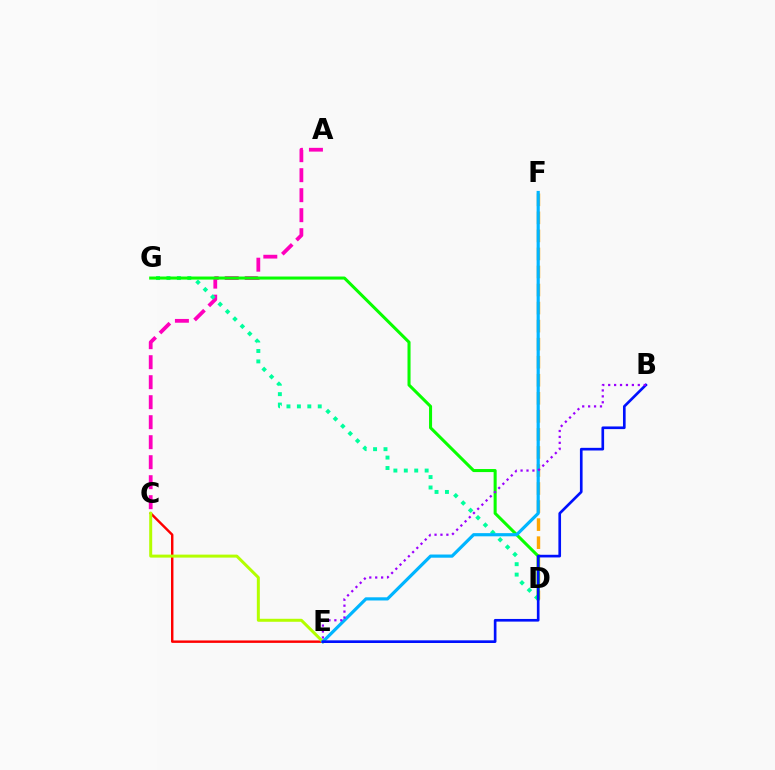{('D', 'F'): [{'color': '#ffa500', 'line_style': 'dashed', 'thickness': 2.45}], ('C', 'E'): [{'color': '#ff0000', 'line_style': 'solid', 'thickness': 1.75}, {'color': '#b3ff00', 'line_style': 'solid', 'thickness': 2.15}], ('A', 'C'): [{'color': '#ff00bd', 'line_style': 'dashed', 'thickness': 2.72}], ('D', 'G'): [{'color': '#00ff9d', 'line_style': 'dotted', 'thickness': 2.83}, {'color': '#08ff00', 'line_style': 'solid', 'thickness': 2.19}], ('E', 'F'): [{'color': '#00b5ff', 'line_style': 'solid', 'thickness': 2.29}], ('B', 'E'): [{'color': '#0010ff', 'line_style': 'solid', 'thickness': 1.91}, {'color': '#9b00ff', 'line_style': 'dotted', 'thickness': 1.61}]}